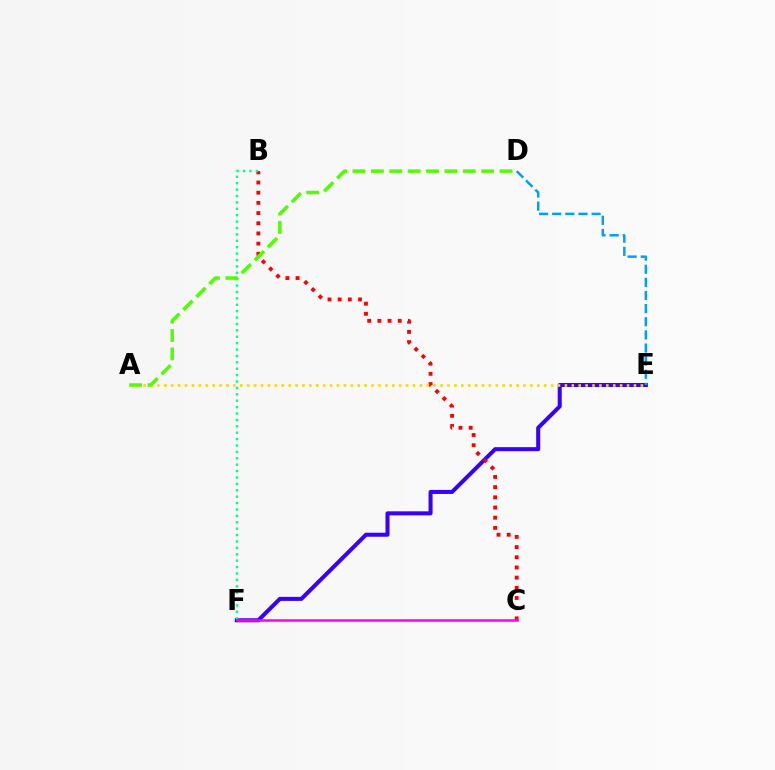{('E', 'F'): [{'color': '#3700ff', 'line_style': 'solid', 'thickness': 2.9}], ('D', 'E'): [{'color': '#009eff', 'line_style': 'dashed', 'thickness': 1.78}], ('B', 'C'): [{'color': '#ff0000', 'line_style': 'dotted', 'thickness': 2.77}], ('B', 'F'): [{'color': '#00ff86', 'line_style': 'dotted', 'thickness': 1.74}], ('C', 'F'): [{'color': '#ff00ed', 'line_style': 'solid', 'thickness': 1.81}], ('A', 'E'): [{'color': '#ffd500', 'line_style': 'dotted', 'thickness': 1.88}], ('A', 'D'): [{'color': '#4fff00', 'line_style': 'dashed', 'thickness': 2.5}]}